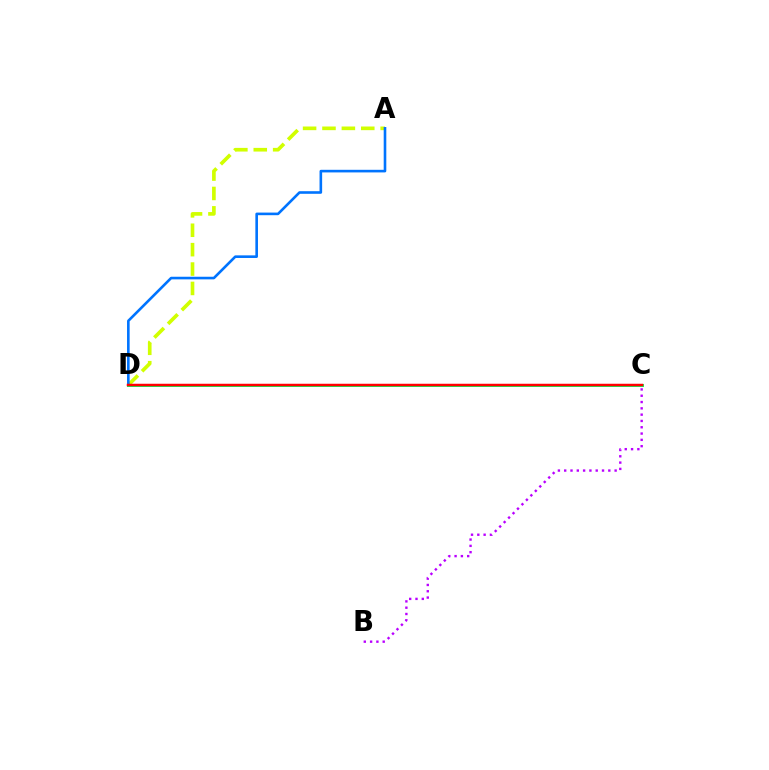{('B', 'C'): [{'color': '#b900ff', 'line_style': 'dotted', 'thickness': 1.71}], ('A', 'D'): [{'color': '#d1ff00', 'line_style': 'dashed', 'thickness': 2.63}, {'color': '#0074ff', 'line_style': 'solid', 'thickness': 1.88}], ('C', 'D'): [{'color': '#00ff5c', 'line_style': 'solid', 'thickness': 2.13}, {'color': '#ff0000', 'line_style': 'solid', 'thickness': 1.79}]}